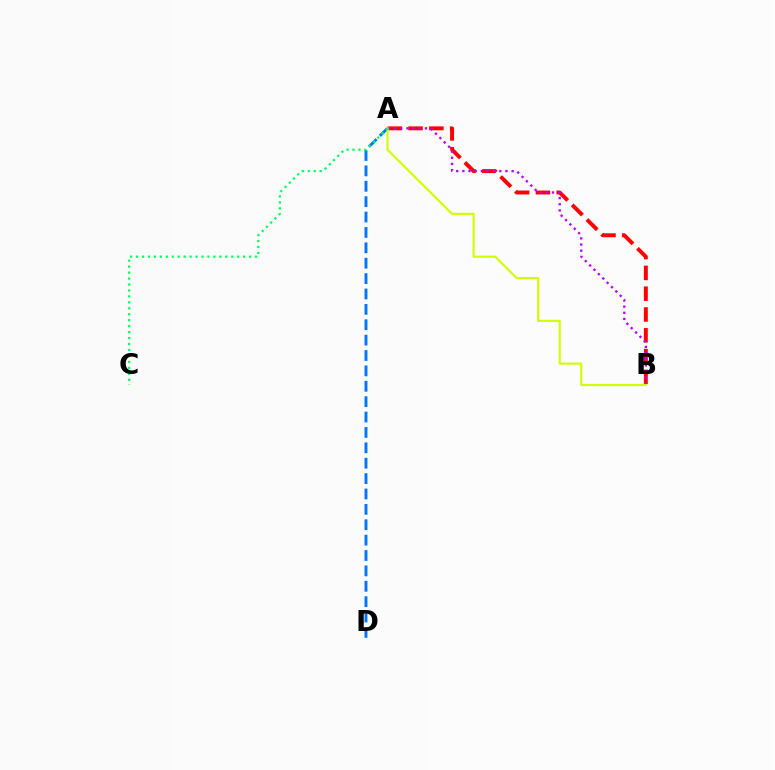{('A', 'B'): [{'color': '#ff0000', 'line_style': 'dashed', 'thickness': 2.83}, {'color': '#b900ff', 'line_style': 'dotted', 'thickness': 1.67}, {'color': '#d1ff00', 'line_style': 'solid', 'thickness': 1.56}], ('A', 'D'): [{'color': '#0074ff', 'line_style': 'dashed', 'thickness': 2.09}], ('A', 'C'): [{'color': '#00ff5c', 'line_style': 'dotted', 'thickness': 1.62}]}